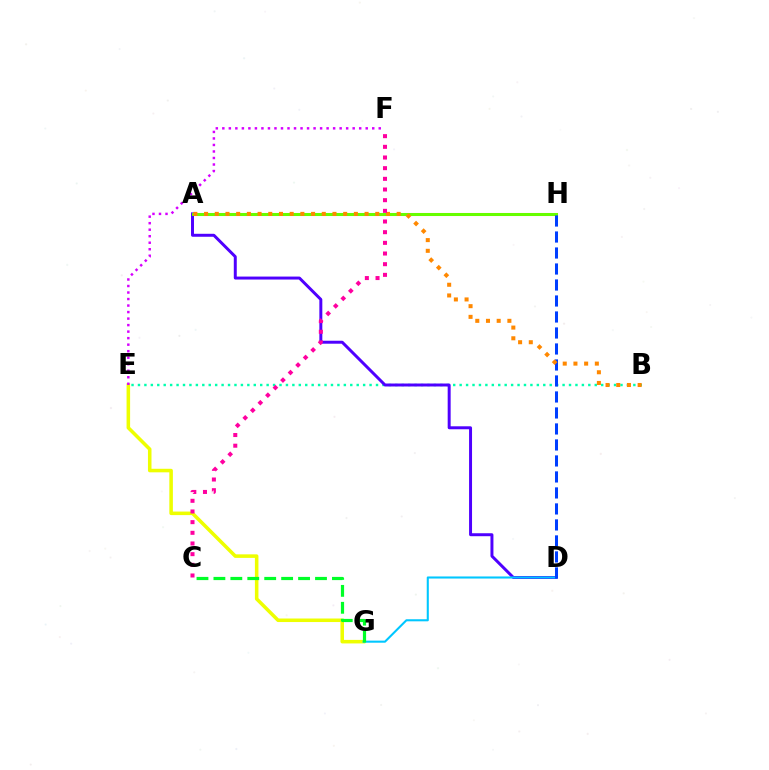{('E', 'G'): [{'color': '#eeff00', 'line_style': 'solid', 'thickness': 2.55}], ('A', 'H'): [{'color': '#ff0000', 'line_style': 'solid', 'thickness': 2.19}, {'color': '#66ff00', 'line_style': 'solid', 'thickness': 2.15}], ('B', 'E'): [{'color': '#00ffaf', 'line_style': 'dotted', 'thickness': 1.75}], ('A', 'D'): [{'color': '#4f00ff', 'line_style': 'solid', 'thickness': 2.14}], ('E', 'F'): [{'color': '#d600ff', 'line_style': 'dotted', 'thickness': 1.77}], ('D', 'G'): [{'color': '#00c7ff', 'line_style': 'solid', 'thickness': 1.5}], ('D', 'H'): [{'color': '#003fff', 'line_style': 'dashed', 'thickness': 2.17}], ('A', 'B'): [{'color': '#ff8800', 'line_style': 'dotted', 'thickness': 2.91}], ('C', 'G'): [{'color': '#00ff27', 'line_style': 'dashed', 'thickness': 2.3}], ('C', 'F'): [{'color': '#ff00a0', 'line_style': 'dotted', 'thickness': 2.9}]}